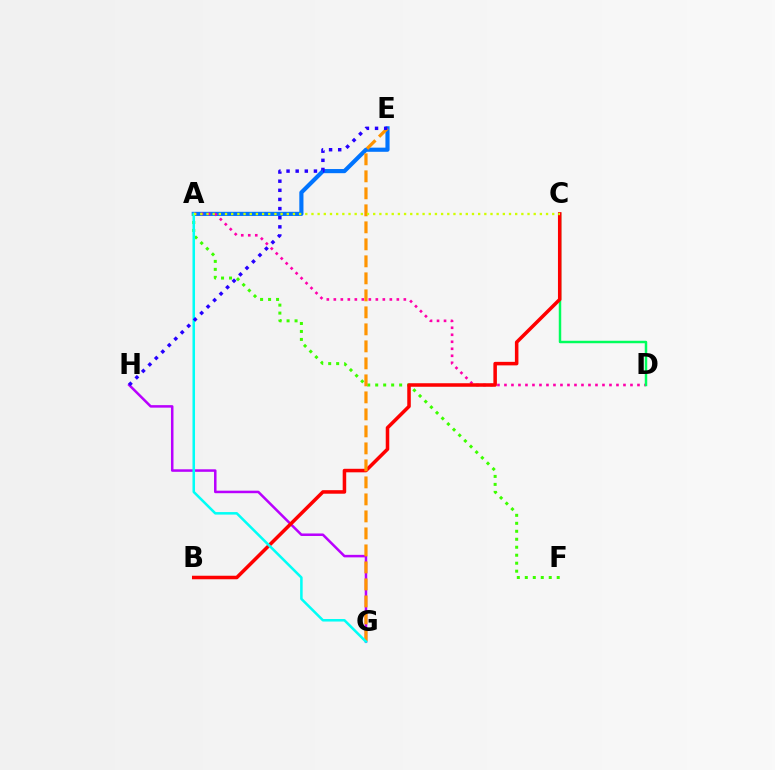{('A', 'E'): [{'color': '#0074ff', 'line_style': 'solid', 'thickness': 2.98}], ('A', 'F'): [{'color': '#3dff00', 'line_style': 'dotted', 'thickness': 2.17}], ('A', 'D'): [{'color': '#ff00ac', 'line_style': 'dotted', 'thickness': 1.9}], ('G', 'H'): [{'color': '#b900ff', 'line_style': 'solid', 'thickness': 1.81}], ('C', 'D'): [{'color': '#00ff5c', 'line_style': 'solid', 'thickness': 1.78}], ('B', 'C'): [{'color': '#ff0000', 'line_style': 'solid', 'thickness': 2.54}], ('E', 'G'): [{'color': '#ff9400', 'line_style': 'dashed', 'thickness': 2.31}], ('A', 'G'): [{'color': '#00fff6', 'line_style': 'solid', 'thickness': 1.82}], ('E', 'H'): [{'color': '#2500ff', 'line_style': 'dotted', 'thickness': 2.48}], ('A', 'C'): [{'color': '#d1ff00', 'line_style': 'dotted', 'thickness': 1.68}]}